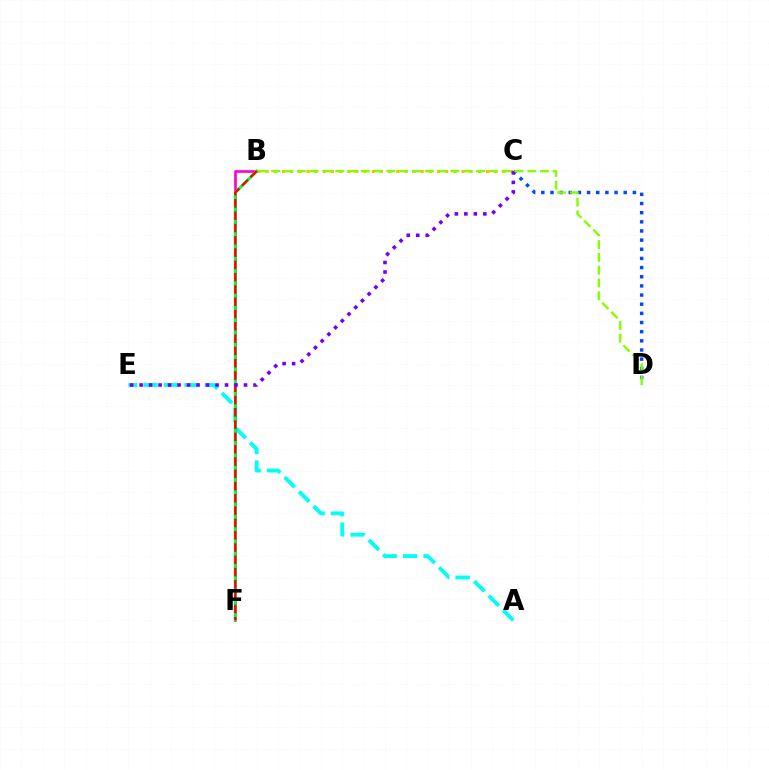{('C', 'D'): [{'color': '#004bff', 'line_style': 'dotted', 'thickness': 2.49}], ('A', 'E'): [{'color': '#00fff6', 'line_style': 'dashed', 'thickness': 2.78}], ('B', 'F'): [{'color': '#ff00cf', 'line_style': 'solid', 'thickness': 1.92}, {'color': '#00ff39', 'line_style': 'solid', 'thickness': 2.13}, {'color': '#ff0000', 'line_style': 'dashed', 'thickness': 1.67}], ('B', 'C'): [{'color': '#ffbd00', 'line_style': 'dotted', 'thickness': 2.22}], ('C', 'E'): [{'color': '#7200ff', 'line_style': 'dotted', 'thickness': 2.58}], ('B', 'D'): [{'color': '#84ff00', 'line_style': 'dashed', 'thickness': 1.74}]}